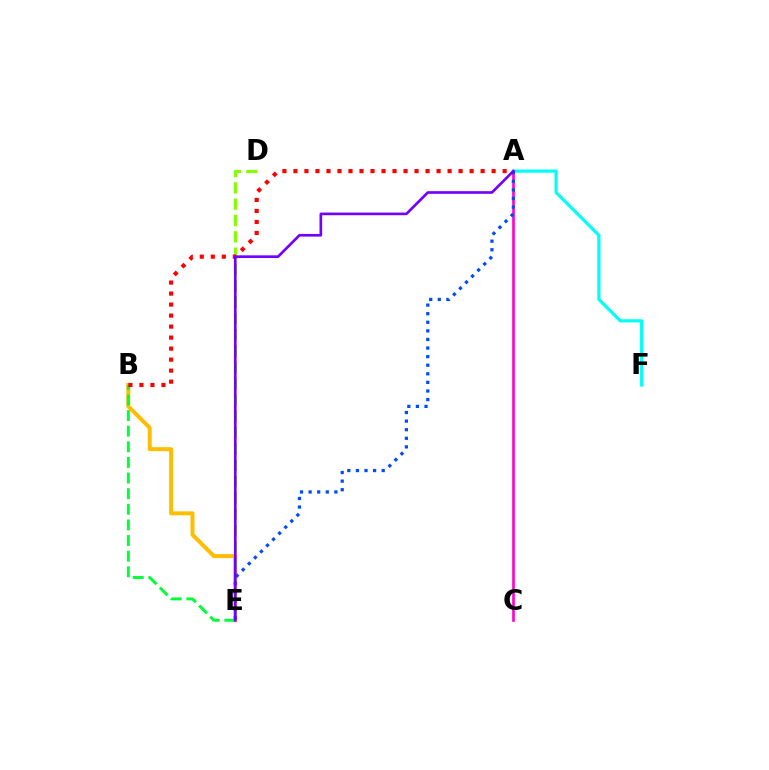{('B', 'E'): [{'color': '#ffbd00', 'line_style': 'solid', 'thickness': 2.87}, {'color': '#00ff39', 'line_style': 'dashed', 'thickness': 2.12}], ('D', 'E'): [{'color': '#84ff00', 'line_style': 'dashed', 'thickness': 2.22}], ('A', 'C'): [{'color': '#ff00cf', 'line_style': 'solid', 'thickness': 1.91}], ('A', 'F'): [{'color': '#00fff6', 'line_style': 'solid', 'thickness': 2.3}], ('A', 'B'): [{'color': '#ff0000', 'line_style': 'dotted', 'thickness': 2.99}], ('A', 'E'): [{'color': '#004bff', 'line_style': 'dotted', 'thickness': 2.33}, {'color': '#7200ff', 'line_style': 'solid', 'thickness': 1.91}]}